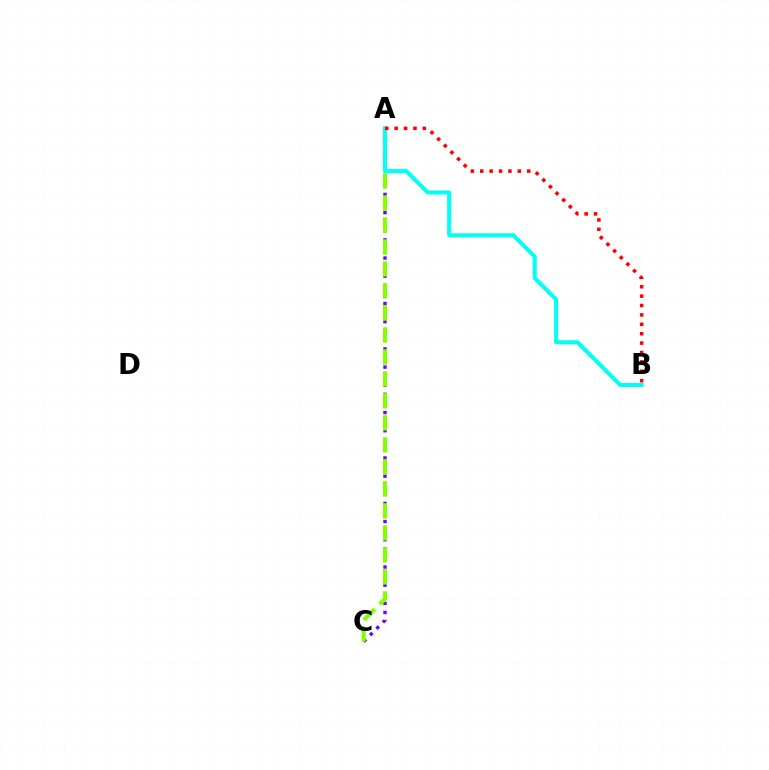{('A', 'C'): [{'color': '#7200ff', 'line_style': 'dotted', 'thickness': 2.47}, {'color': '#84ff00', 'line_style': 'dashed', 'thickness': 2.99}], ('A', 'B'): [{'color': '#00fff6', 'line_style': 'solid', 'thickness': 2.92}, {'color': '#ff0000', 'line_style': 'dotted', 'thickness': 2.55}]}